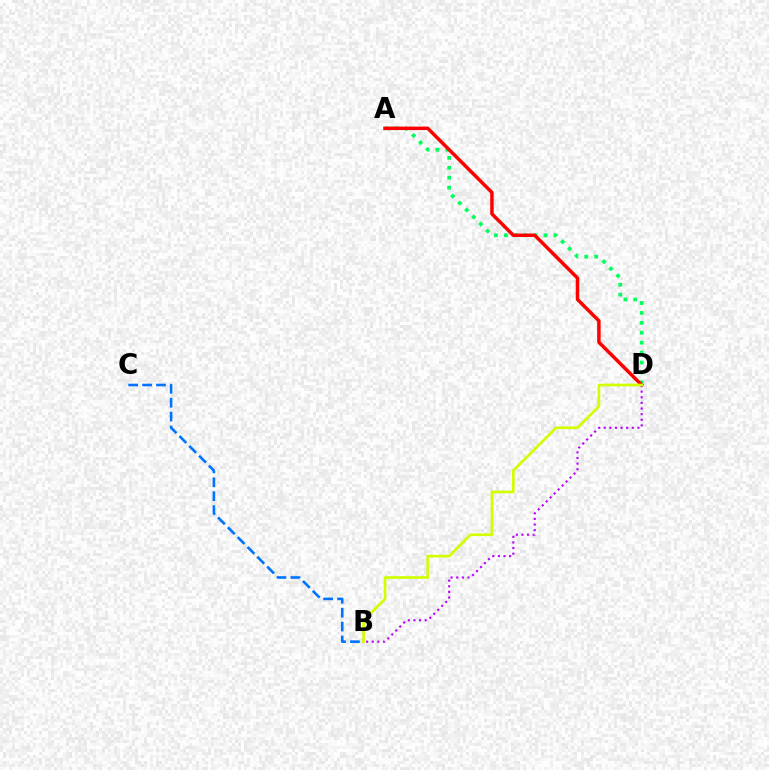{('B', 'C'): [{'color': '#0074ff', 'line_style': 'dashed', 'thickness': 1.89}], ('A', 'D'): [{'color': '#00ff5c', 'line_style': 'dotted', 'thickness': 2.69}, {'color': '#ff0000', 'line_style': 'solid', 'thickness': 2.5}], ('B', 'D'): [{'color': '#b900ff', 'line_style': 'dotted', 'thickness': 1.53}, {'color': '#d1ff00', 'line_style': 'solid', 'thickness': 1.95}]}